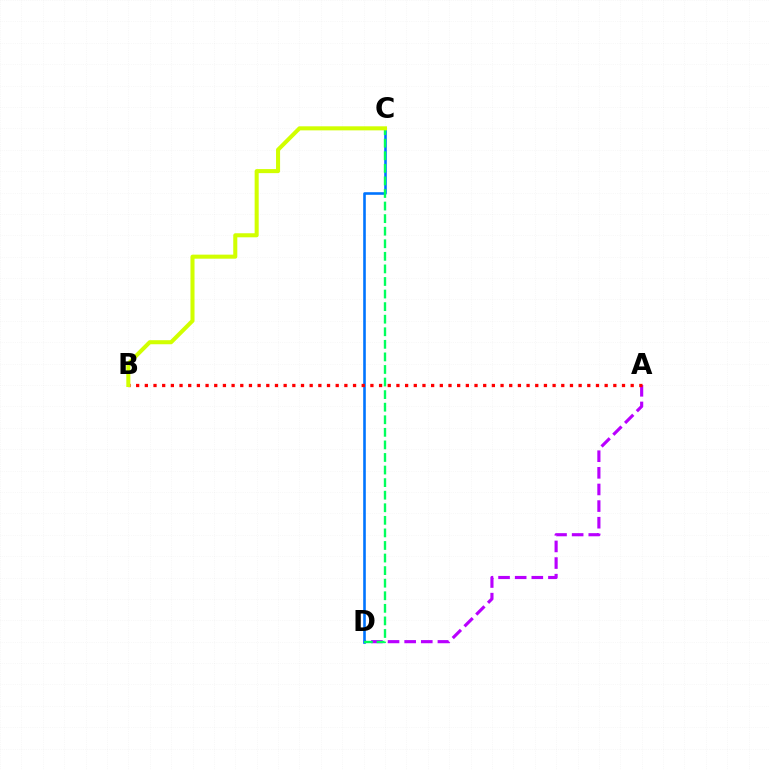{('A', 'D'): [{'color': '#b900ff', 'line_style': 'dashed', 'thickness': 2.26}], ('C', 'D'): [{'color': '#0074ff', 'line_style': 'solid', 'thickness': 1.88}, {'color': '#00ff5c', 'line_style': 'dashed', 'thickness': 1.71}], ('A', 'B'): [{'color': '#ff0000', 'line_style': 'dotted', 'thickness': 2.36}], ('B', 'C'): [{'color': '#d1ff00', 'line_style': 'solid', 'thickness': 2.92}]}